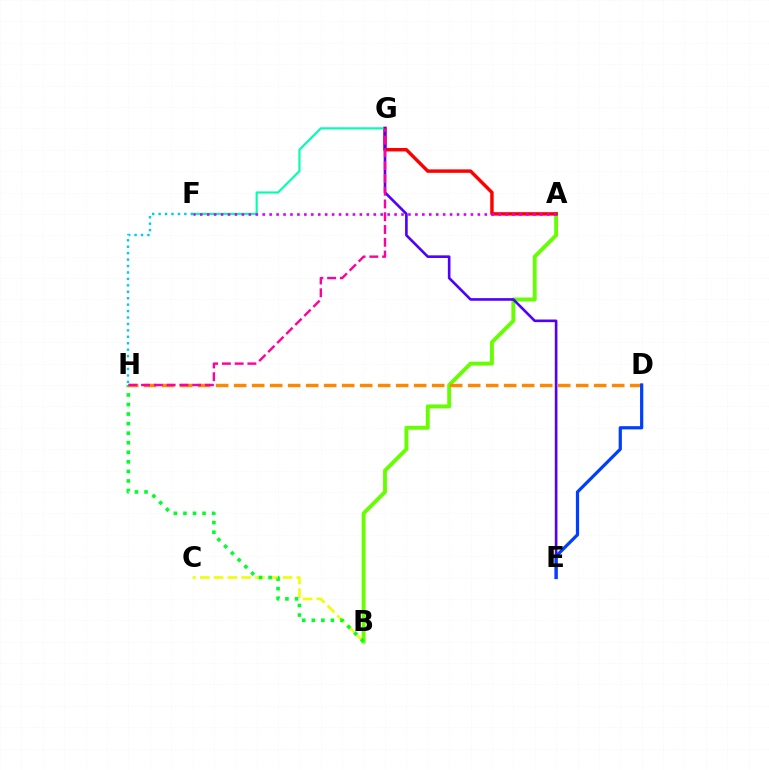{('A', 'B'): [{'color': '#66ff00', 'line_style': 'solid', 'thickness': 2.79}], ('A', 'G'): [{'color': '#ff0000', 'line_style': 'solid', 'thickness': 2.48}], ('B', 'C'): [{'color': '#eeff00', 'line_style': 'dashed', 'thickness': 1.87}], ('F', 'G'): [{'color': '#00ffaf', 'line_style': 'solid', 'thickness': 1.55}], ('B', 'H'): [{'color': '#00ff27', 'line_style': 'dotted', 'thickness': 2.6}], ('A', 'F'): [{'color': '#d600ff', 'line_style': 'dotted', 'thickness': 1.89}], ('D', 'H'): [{'color': '#ff8800', 'line_style': 'dashed', 'thickness': 2.45}], ('E', 'G'): [{'color': '#4f00ff', 'line_style': 'solid', 'thickness': 1.89}], ('G', 'H'): [{'color': '#ff00a0', 'line_style': 'dashed', 'thickness': 1.73}], ('F', 'H'): [{'color': '#00c7ff', 'line_style': 'dotted', 'thickness': 1.75}], ('D', 'E'): [{'color': '#003fff', 'line_style': 'solid', 'thickness': 2.31}]}